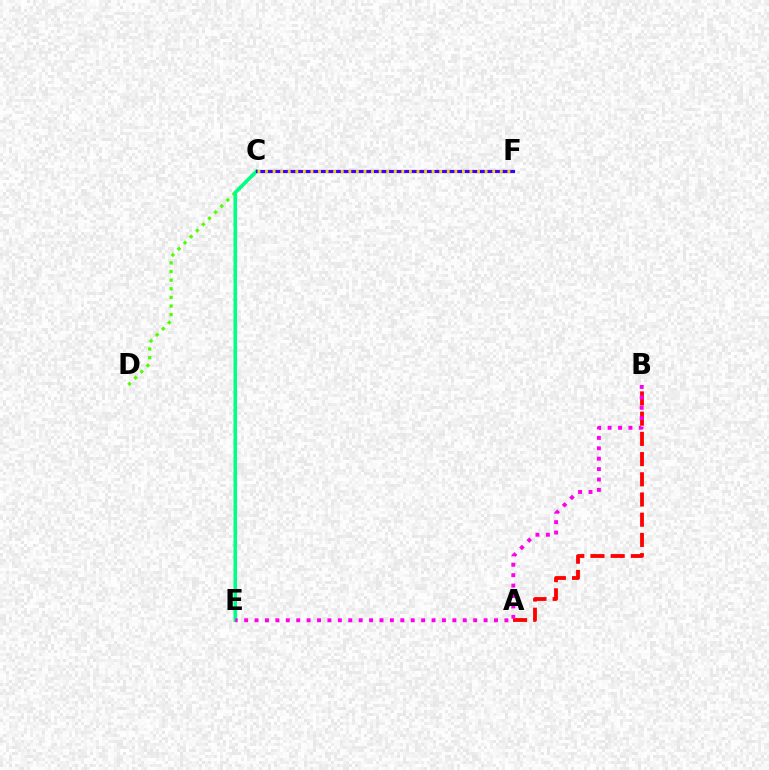{('C', 'D'): [{'color': '#4fff00', 'line_style': 'dotted', 'thickness': 2.35}], ('C', 'E'): [{'color': '#00ff86', 'line_style': 'solid', 'thickness': 2.58}], ('C', 'F'): [{'color': '#009eff', 'line_style': 'solid', 'thickness': 2.09}, {'color': '#3700ff', 'line_style': 'solid', 'thickness': 2.3}, {'color': '#ffd500', 'line_style': 'dotted', 'thickness': 2.06}], ('A', 'B'): [{'color': '#ff0000', 'line_style': 'dashed', 'thickness': 2.74}], ('B', 'E'): [{'color': '#ff00ed', 'line_style': 'dotted', 'thickness': 2.83}]}